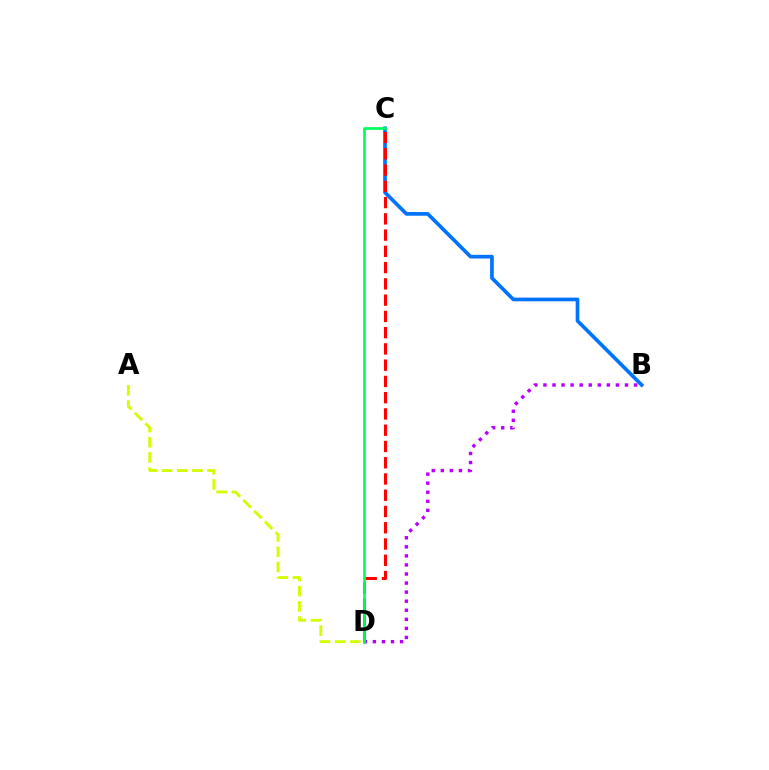{('B', 'C'): [{'color': '#0074ff', 'line_style': 'solid', 'thickness': 2.64}], ('C', 'D'): [{'color': '#ff0000', 'line_style': 'dashed', 'thickness': 2.21}, {'color': '#00ff5c', 'line_style': 'solid', 'thickness': 1.94}], ('B', 'D'): [{'color': '#b900ff', 'line_style': 'dotted', 'thickness': 2.46}], ('A', 'D'): [{'color': '#d1ff00', 'line_style': 'dashed', 'thickness': 2.06}]}